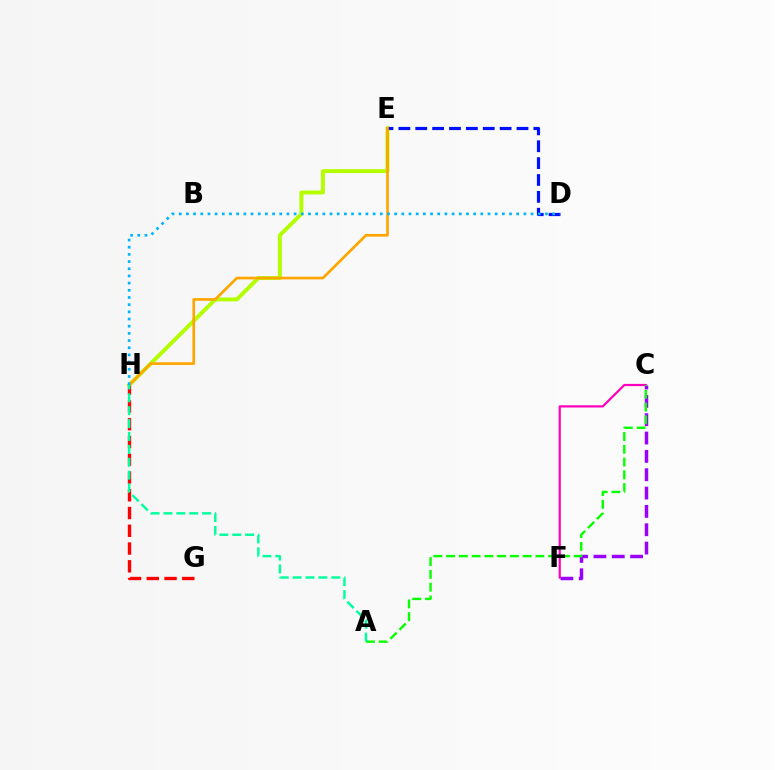{('C', 'F'): [{'color': '#ff00bd', 'line_style': 'solid', 'thickness': 1.59}, {'color': '#9b00ff', 'line_style': 'dashed', 'thickness': 2.49}], ('E', 'H'): [{'color': '#b3ff00', 'line_style': 'solid', 'thickness': 2.83}, {'color': '#ffa500', 'line_style': 'solid', 'thickness': 1.93}], ('G', 'H'): [{'color': '#ff0000', 'line_style': 'dashed', 'thickness': 2.41}], ('A', 'C'): [{'color': '#08ff00', 'line_style': 'dashed', 'thickness': 1.73}], ('D', 'E'): [{'color': '#0010ff', 'line_style': 'dashed', 'thickness': 2.29}], ('A', 'H'): [{'color': '#00ff9d', 'line_style': 'dashed', 'thickness': 1.75}], ('D', 'H'): [{'color': '#00b5ff', 'line_style': 'dotted', 'thickness': 1.95}]}